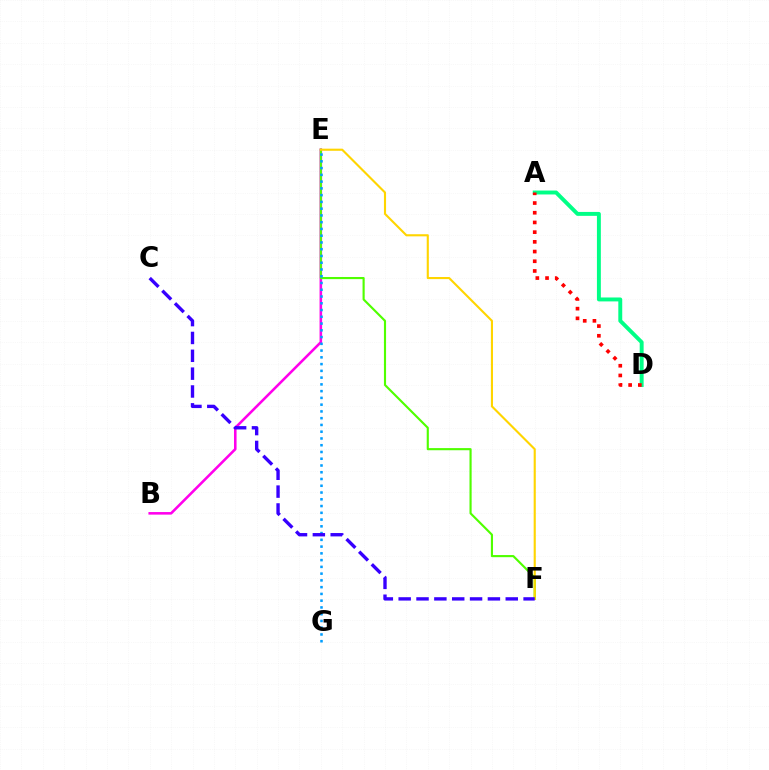{('B', 'E'): [{'color': '#ff00ed', 'line_style': 'solid', 'thickness': 1.85}], ('A', 'D'): [{'color': '#00ff86', 'line_style': 'solid', 'thickness': 2.83}, {'color': '#ff0000', 'line_style': 'dotted', 'thickness': 2.64}], ('E', 'F'): [{'color': '#4fff00', 'line_style': 'solid', 'thickness': 1.54}, {'color': '#ffd500', 'line_style': 'solid', 'thickness': 1.52}], ('E', 'G'): [{'color': '#009eff', 'line_style': 'dotted', 'thickness': 1.84}], ('C', 'F'): [{'color': '#3700ff', 'line_style': 'dashed', 'thickness': 2.42}]}